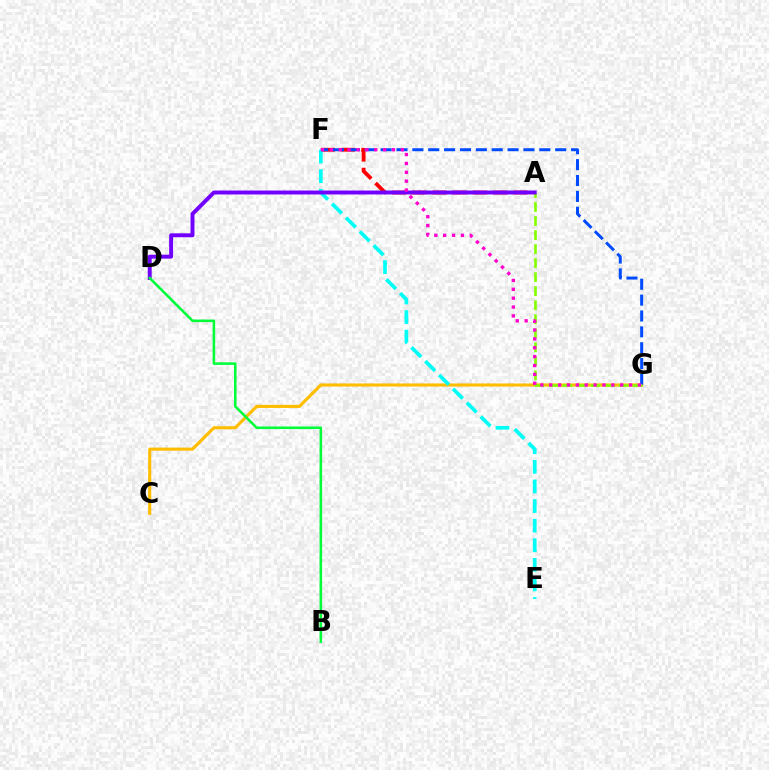{('A', 'F'): [{'color': '#ff0000', 'line_style': 'dashed', 'thickness': 2.75}], ('C', 'G'): [{'color': '#ffbd00', 'line_style': 'solid', 'thickness': 2.24}], ('E', 'F'): [{'color': '#00fff6', 'line_style': 'dashed', 'thickness': 2.66}], ('F', 'G'): [{'color': '#004bff', 'line_style': 'dashed', 'thickness': 2.16}, {'color': '#ff00cf', 'line_style': 'dotted', 'thickness': 2.41}], ('A', 'G'): [{'color': '#84ff00', 'line_style': 'dashed', 'thickness': 1.91}], ('A', 'D'): [{'color': '#7200ff', 'line_style': 'solid', 'thickness': 2.83}], ('B', 'D'): [{'color': '#00ff39', 'line_style': 'solid', 'thickness': 1.84}]}